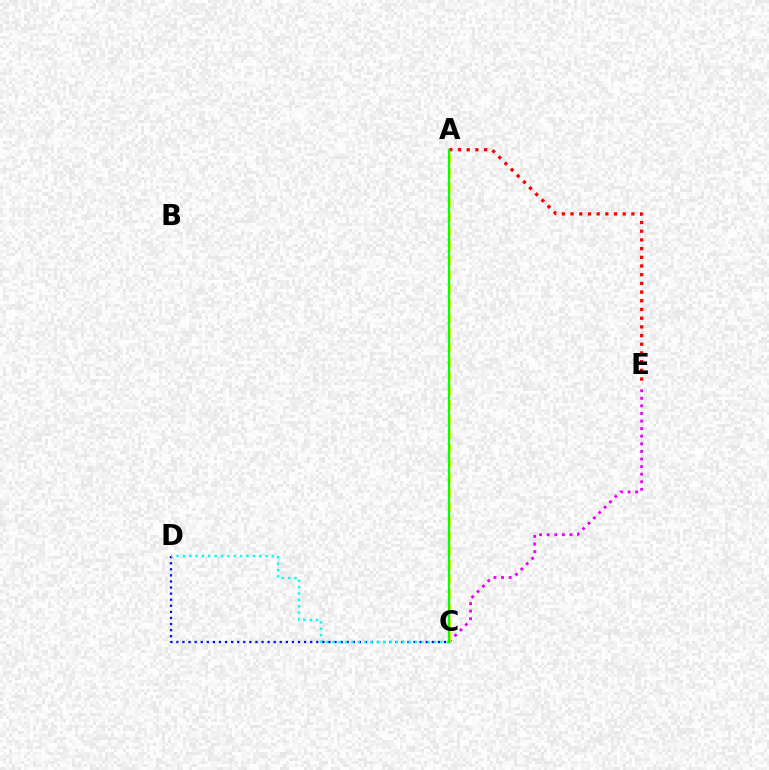{('C', 'E'): [{'color': '#ee00ff', 'line_style': 'dotted', 'thickness': 2.06}], ('A', 'E'): [{'color': '#ff0000', 'line_style': 'dotted', 'thickness': 2.36}], ('C', 'D'): [{'color': '#0010ff', 'line_style': 'dotted', 'thickness': 1.65}, {'color': '#00fff6', 'line_style': 'dotted', 'thickness': 1.73}], ('A', 'C'): [{'color': '#fcf500', 'line_style': 'dashed', 'thickness': 1.97}, {'color': '#08ff00', 'line_style': 'solid', 'thickness': 1.67}]}